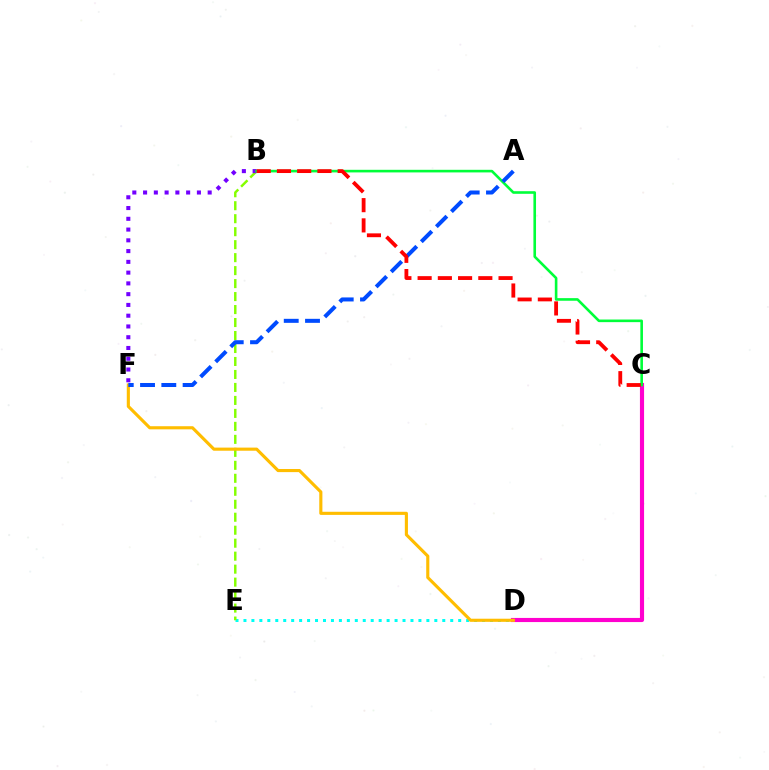{('D', 'E'): [{'color': '#00fff6', 'line_style': 'dotted', 'thickness': 2.16}], ('C', 'D'): [{'color': '#ff00cf', 'line_style': 'solid', 'thickness': 2.97}], ('B', 'E'): [{'color': '#84ff00', 'line_style': 'dashed', 'thickness': 1.76}], ('B', 'F'): [{'color': '#7200ff', 'line_style': 'dotted', 'thickness': 2.92}], ('B', 'C'): [{'color': '#00ff39', 'line_style': 'solid', 'thickness': 1.88}, {'color': '#ff0000', 'line_style': 'dashed', 'thickness': 2.75}], ('D', 'F'): [{'color': '#ffbd00', 'line_style': 'solid', 'thickness': 2.25}], ('A', 'F'): [{'color': '#004bff', 'line_style': 'dashed', 'thickness': 2.89}]}